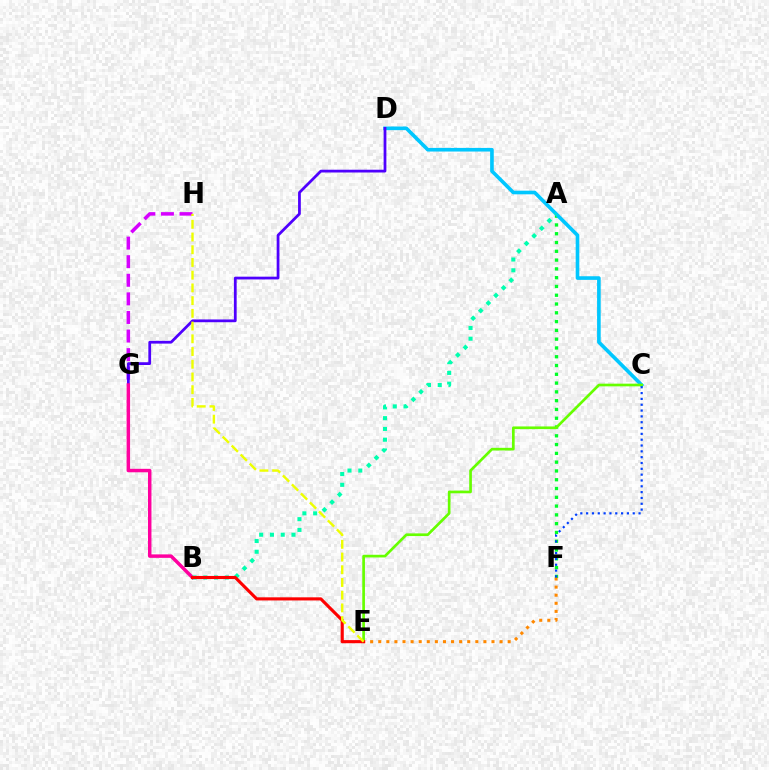{('A', 'F'): [{'color': '#00ff27', 'line_style': 'dotted', 'thickness': 2.39}], ('C', 'D'): [{'color': '#00c7ff', 'line_style': 'solid', 'thickness': 2.61}], ('G', 'H'): [{'color': '#d600ff', 'line_style': 'dashed', 'thickness': 2.53}], ('D', 'G'): [{'color': '#4f00ff', 'line_style': 'solid', 'thickness': 1.99}], ('C', 'E'): [{'color': '#66ff00', 'line_style': 'solid', 'thickness': 1.93}], ('B', 'G'): [{'color': '#ff00a0', 'line_style': 'solid', 'thickness': 2.49}], ('A', 'B'): [{'color': '#00ffaf', 'line_style': 'dotted', 'thickness': 2.93}], ('E', 'F'): [{'color': '#ff8800', 'line_style': 'dotted', 'thickness': 2.2}], ('B', 'E'): [{'color': '#ff0000', 'line_style': 'solid', 'thickness': 2.25}], ('E', 'H'): [{'color': '#eeff00', 'line_style': 'dashed', 'thickness': 1.73}], ('C', 'F'): [{'color': '#003fff', 'line_style': 'dotted', 'thickness': 1.58}]}